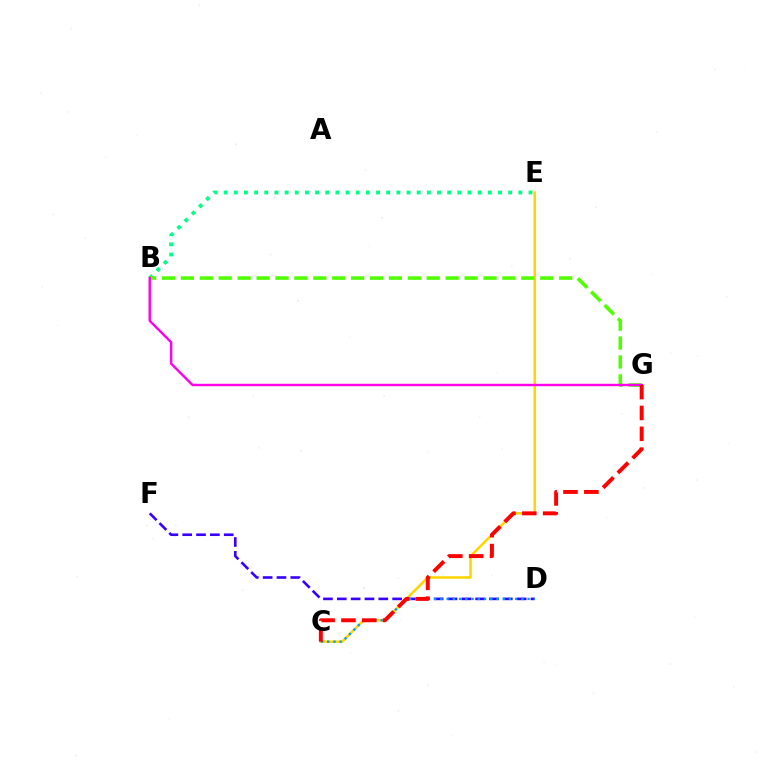{('D', 'F'): [{'color': '#3700ff', 'line_style': 'dashed', 'thickness': 1.88}], ('C', 'E'): [{'color': '#ffd500', 'line_style': 'solid', 'thickness': 1.83}], ('C', 'D'): [{'color': '#009eff', 'line_style': 'dotted', 'thickness': 1.69}], ('B', 'E'): [{'color': '#00ff86', 'line_style': 'dotted', 'thickness': 2.76}], ('B', 'G'): [{'color': '#4fff00', 'line_style': 'dashed', 'thickness': 2.57}, {'color': '#ff00ed', 'line_style': 'solid', 'thickness': 1.75}], ('C', 'G'): [{'color': '#ff0000', 'line_style': 'dashed', 'thickness': 2.83}]}